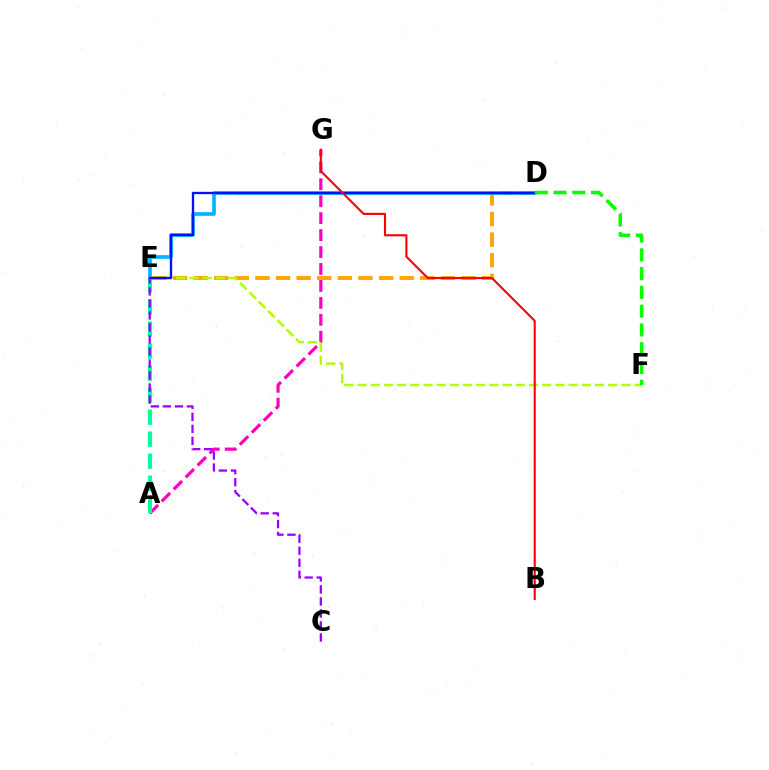{('D', 'E'): [{'color': '#ffa500', 'line_style': 'dashed', 'thickness': 2.8}, {'color': '#00b5ff', 'line_style': 'solid', 'thickness': 2.64}, {'color': '#0010ff', 'line_style': 'solid', 'thickness': 1.68}], ('A', 'G'): [{'color': '#ff00bd', 'line_style': 'dashed', 'thickness': 2.3}], ('A', 'E'): [{'color': '#00ff9d', 'line_style': 'dashed', 'thickness': 2.99}], ('E', 'F'): [{'color': '#b3ff00', 'line_style': 'dashed', 'thickness': 1.79}], ('B', 'G'): [{'color': '#ff0000', 'line_style': 'solid', 'thickness': 1.52}], ('D', 'F'): [{'color': '#08ff00', 'line_style': 'dashed', 'thickness': 2.55}], ('C', 'E'): [{'color': '#9b00ff', 'line_style': 'dashed', 'thickness': 1.63}]}